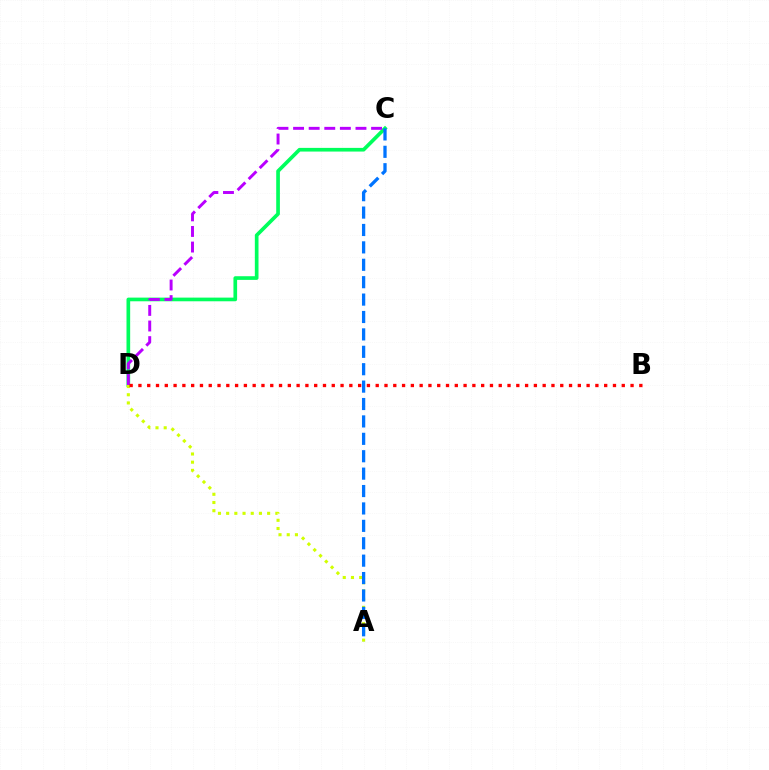{('C', 'D'): [{'color': '#00ff5c', 'line_style': 'solid', 'thickness': 2.64}, {'color': '#b900ff', 'line_style': 'dashed', 'thickness': 2.12}], ('A', 'D'): [{'color': '#d1ff00', 'line_style': 'dotted', 'thickness': 2.23}], ('A', 'C'): [{'color': '#0074ff', 'line_style': 'dashed', 'thickness': 2.36}], ('B', 'D'): [{'color': '#ff0000', 'line_style': 'dotted', 'thickness': 2.39}]}